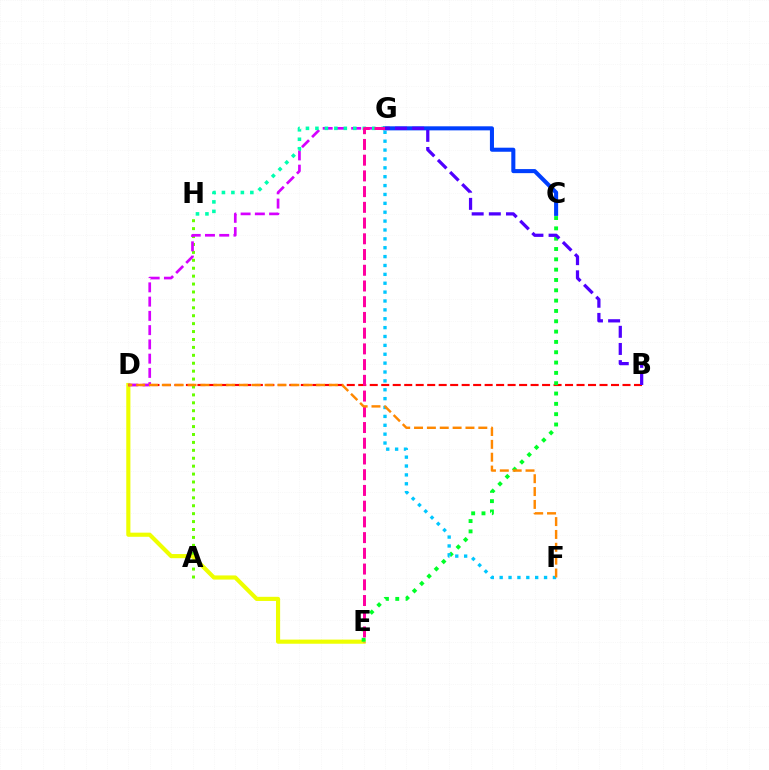{('D', 'E'): [{'color': '#eeff00', 'line_style': 'solid', 'thickness': 2.98}], ('B', 'D'): [{'color': '#ff0000', 'line_style': 'dashed', 'thickness': 1.56}], ('C', 'E'): [{'color': '#00ff27', 'line_style': 'dotted', 'thickness': 2.8}], ('A', 'H'): [{'color': '#66ff00', 'line_style': 'dotted', 'thickness': 2.15}], ('F', 'G'): [{'color': '#00c7ff', 'line_style': 'dotted', 'thickness': 2.41}], ('C', 'G'): [{'color': '#003fff', 'line_style': 'solid', 'thickness': 2.92}], ('D', 'G'): [{'color': '#d600ff', 'line_style': 'dashed', 'thickness': 1.94}], ('G', 'H'): [{'color': '#00ffaf', 'line_style': 'dotted', 'thickness': 2.57}], ('E', 'G'): [{'color': '#ff00a0', 'line_style': 'dashed', 'thickness': 2.14}], ('D', 'F'): [{'color': '#ff8800', 'line_style': 'dashed', 'thickness': 1.75}], ('B', 'G'): [{'color': '#4f00ff', 'line_style': 'dashed', 'thickness': 2.33}]}